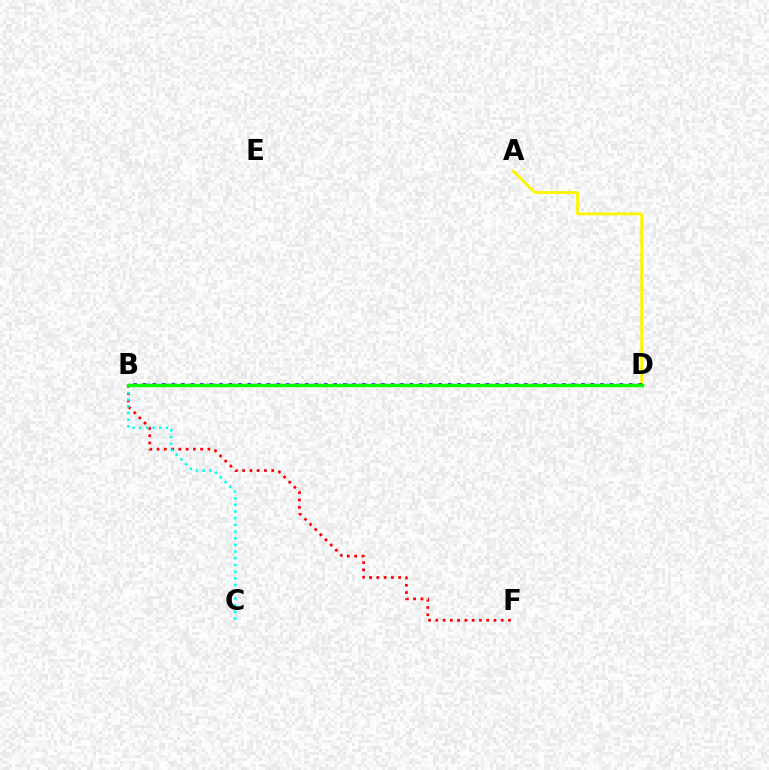{('A', 'D'): [{'color': '#fcf500', 'line_style': 'solid', 'thickness': 2.02}], ('B', 'D'): [{'color': '#0010ff', 'line_style': 'dotted', 'thickness': 2.59}, {'color': '#ee00ff', 'line_style': 'dotted', 'thickness': 1.79}, {'color': '#08ff00', 'line_style': 'solid', 'thickness': 2.46}], ('B', 'F'): [{'color': '#ff0000', 'line_style': 'dotted', 'thickness': 1.97}], ('B', 'C'): [{'color': '#00fff6', 'line_style': 'dotted', 'thickness': 1.82}]}